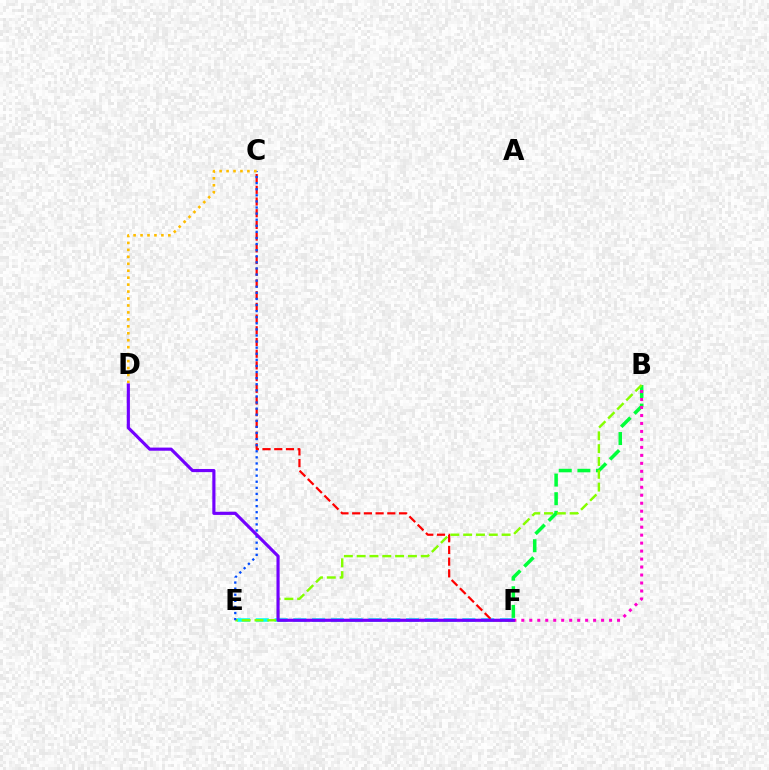{('B', 'F'): [{'color': '#00ff39', 'line_style': 'dashed', 'thickness': 2.53}, {'color': '#ff00cf', 'line_style': 'dotted', 'thickness': 2.17}], ('E', 'F'): [{'color': '#00fff6', 'line_style': 'dashed', 'thickness': 2.55}], ('C', 'F'): [{'color': '#ff0000', 'line_style': 'dashed', 'thickness': 1.59}], ('B', 'E'): [{'color': '#84ff00', 'line_style': 'dashed', 'thickness': 1.74}], ('C', 'E'): [{'color': '#004bff', 'line_style': 'dotted', 'thickness': 1.66}], ('C', 'D'): [{'color': '#ffbd00', 'line_style': 'dotted', 'thickness': 1.89}], ('D', 'F'): [{'color': '#7200ff', 'line_style': 'solid', 'thickness': 2.27}]}